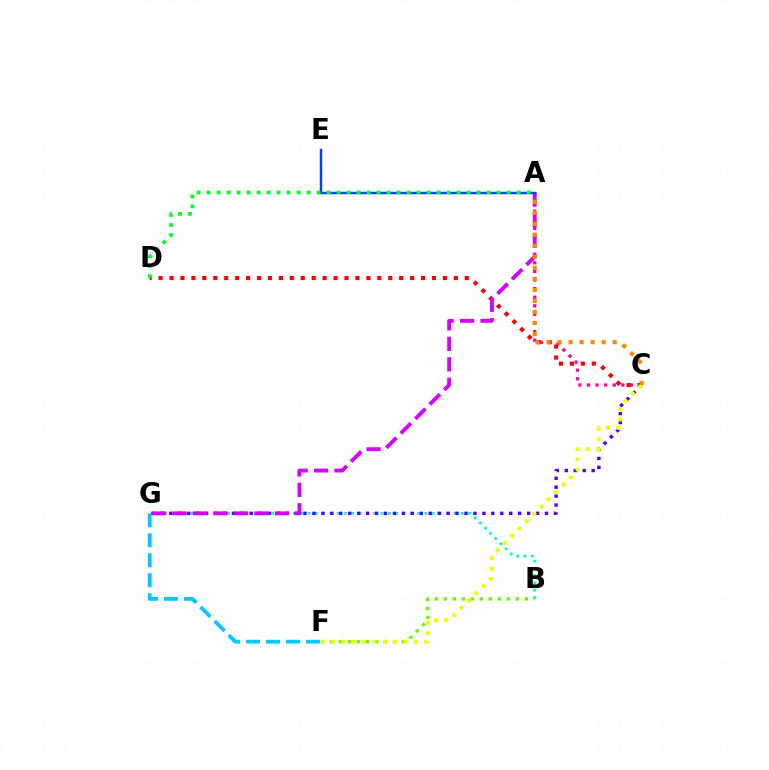{('B', 'F'): [{'color': '#66ff00', 'line_style': 'dotted', 'thickness': 2.45}], ('A', 'C'): [{'color': '#ff00a0', 'line_style': 'dotted', 'thickness': 2.34}, {'color': '#ff8800', 'line_style': 'dotted', 'thickness': 3.0}], ('F', 'G'): [{'color': '#00c7ff', 'line_style': 'dashed', 'thickness': 2.71}], ('B', 'G'): [{'color': '#00ffaf', 'line_style': 'dotted', 'thickness': 1.98}], ('C', 'D'): [{'color': '#ff0000', 'line_style': 'dotted', 'thickness': 2.97}], ('C', 'G'): [{'color': '#4f00ff', 'line_style': 'dotted', 'thickness': 2.43}], ('C', 'F'): [{'color': '#eeff00', 'line_style': 'dotted', 'thickness': 2.81}], ('A', 'G'): [{'color': '#d600ff', 'line_style': 'dashed', 'thickness': 2.78}], ('A', 'E'): [{'color': '#003fff', 'line_style': 'solid', 'thickness': 1.75}], ('A', 'D'): [{'color': '#00ff27', 'line_style': 'dotted', 'thickness': 2.72}]}